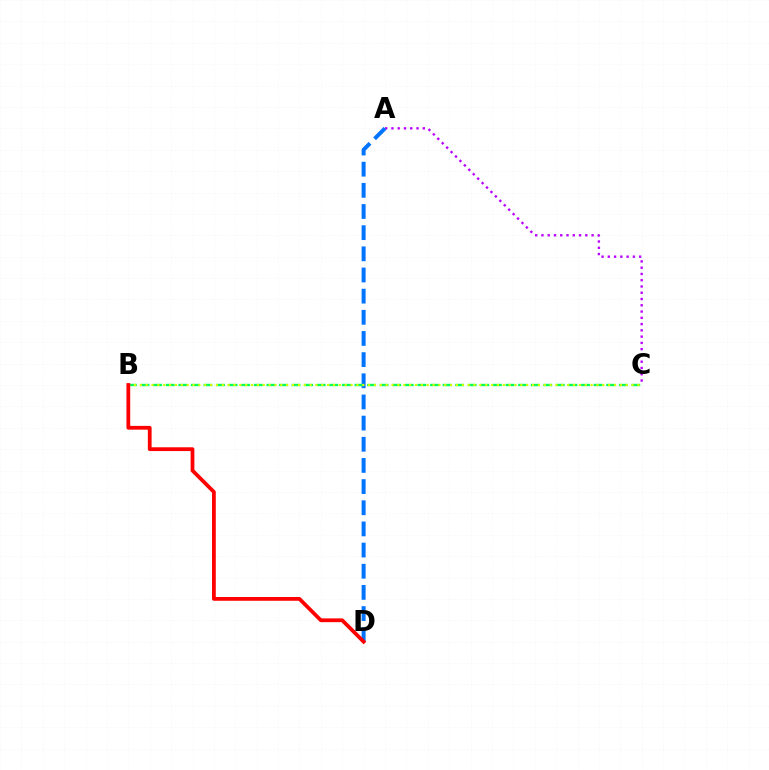{('A', 'C'): [{'color': '#b900ff', 'line_style': 'dotted', 'thickness': 1.7}], ('A', 'D'): [{'color': '#0074ff', 'line_style': 'dashed', 'thickness': 2.87}], ('B', 'C'): [{'color': '#00ff5c', 'line_style': 'dashed', 'thickness': 1.71}, {'color': '#d1ff00', 'line_style': 'dotted', 'thickness': 1.59}], ('B', 'D'): [{'color': '#ff0000', 'line_style': 'solid', 'thickness': 2.72}]}